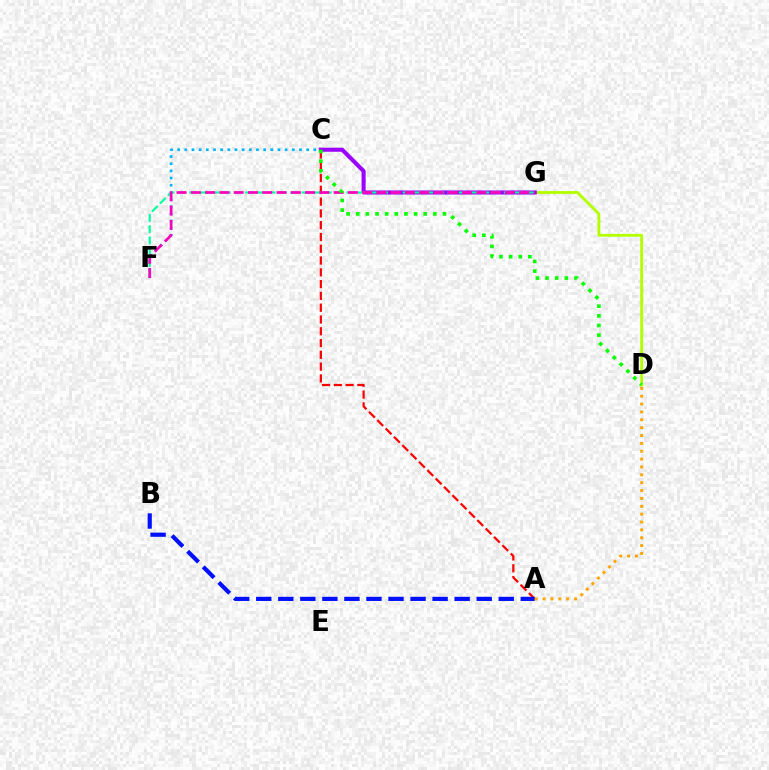{('A', 'C'): [{'color': '#ff0000', 'line_style': 'dashed', 'thickness': 1.6}], ('A', 'B'): [{'color': '#0010ff', 'line_style': 'dashed', 'thickness': 2.99}], ('D', 'G'): [{'color': '#b3ff00', 'line_style': 'solid', 'thickness': 2.06}], ('C', 'F'): [{'color': '#00b5ff', 'line_style': 'dotted', 'thickness': 1.95}], ('C', 'G'): [{'color': '#9b00ff', 'line_style': 'solid', 'thickness': 2.93}], ('A', 'D'): [{'color': '#ffa500', 'line_style': 'dotted', 'thickness': 2.14}], ('F', 'G'): [{'color': '#00ff9d', 'line_style': 'dashed', 'thickness': 1.53}, {'color': '#ff00bd', 'line_style': 'dashed', 'thickness': 1.94}], ('C', 'D'): [{'color': '#08ff00', 'line_style': 'dotted', 'thickness': 2.62}]}